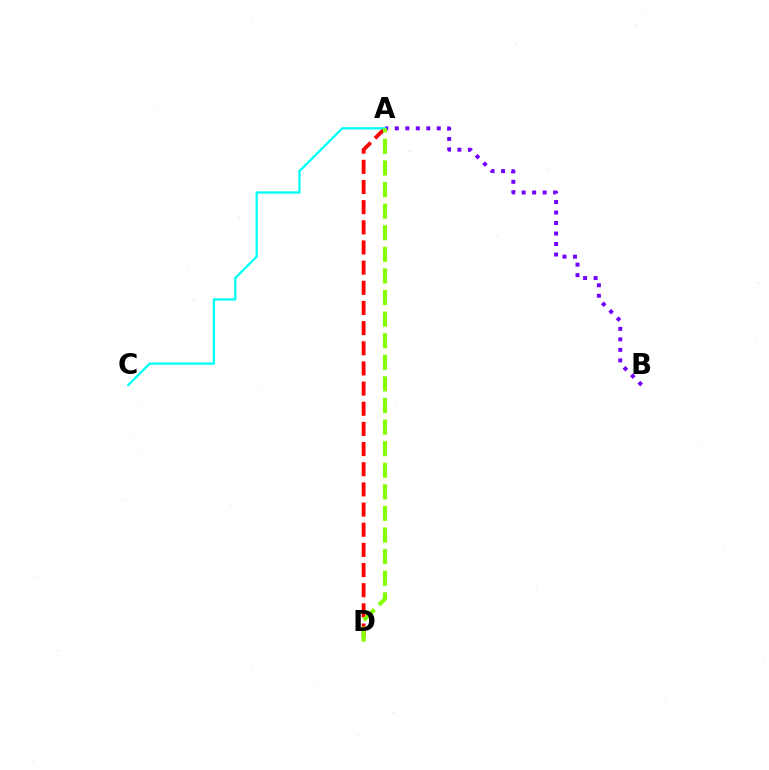{('A', 'D'): [{'color': '#ff0000', 'line_style': 'dashed', 'thickness': 2.74}, {'color': '#84ff00', 'line_style': 'dashed', 'thickness': 2.93}], ('A', 'B'): [{'color': '#7200ff', 'line_style': 'dotted', 'thickness': 2.85}], ('A', 'C'): [{'color': '#00fff6', 'line_style': 'solid', 'thickness': 1.64}]}